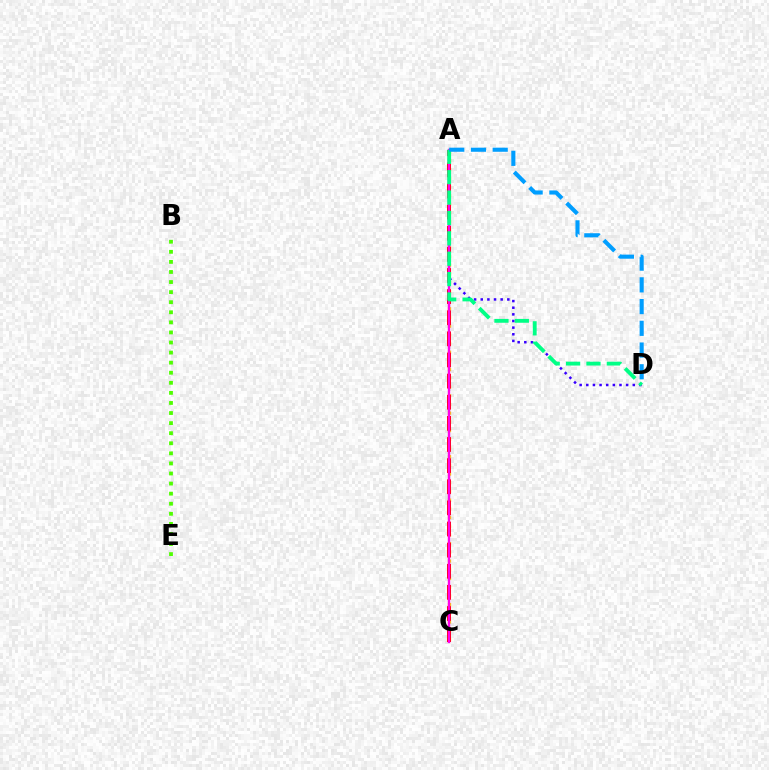{('A', 'D'): [{'color': '#3700ff', 'line_style': 'dotted', 'thickness': 1.8}, {'color': '#00ff86', 'line_style': 'dashed', 'thickness': 2.77}, {'color': '#009eff', 'line_style': 'dashed', 'thickness': 2.95}], ('B', 'E'): [{'color': '#4fff00', 'line_style': 'dotted', 'thickness': 2.74}], ('A', 'C'): [{'color': '#ffd500', 'line_style': 'dotted', 'thickness': 2.36}, {'color': '#ff0000', 'line_style': 'dashed', 'thickness': 2.87}, {'color': '#ff00ed', 'line_style': 'solid', 'thickness': 1.74}]}